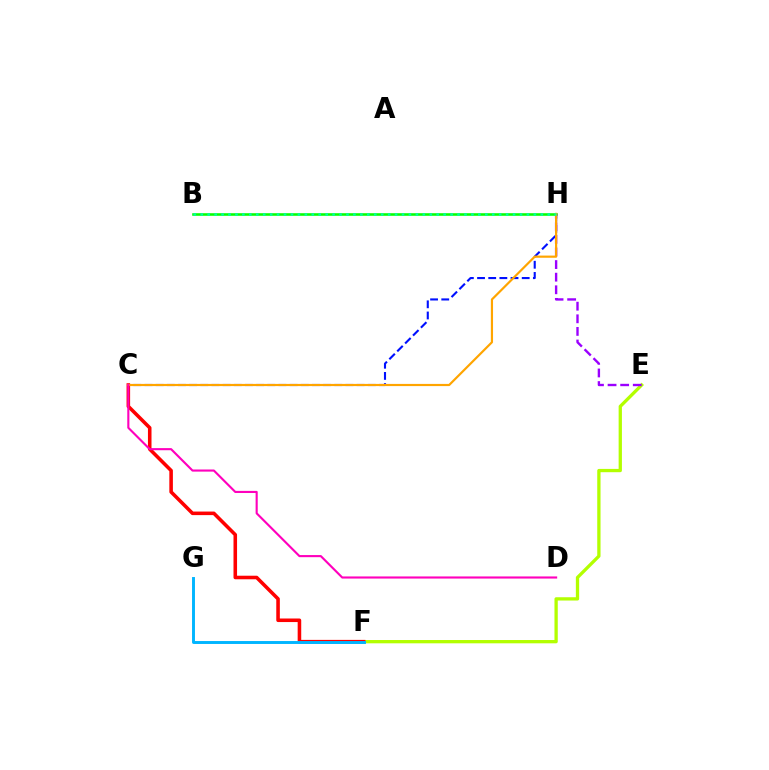{('E', 'F'): [{'color': '#b3ff00', 'line_style': 'solid', 'thickness': 2.37}], ('C', 'H'): [{'color': '#0010ff', 'line_style': 'dashed', 'thickness': 1.52}, {'color': '#ffa500', 'line_style': 'solid', 'thickness': 1.57}], ('B', 'H'): [{'color': '#08ff00', 'line_style': 'solid', 'thickness': 1.86}, {'color': '#00ff9d', 'line_style': 'dotted', 'thickness': 1.89}], ('C', 'F'): [{'color': '#ff0000', 'line_style': 'solid', 'thickness': 2.56}], ('E', 'H'): [{'color': '#9b00ff', 'line_style': 'dashed', 'thickness': 1.71}], ('C', 'D'): [{'color': '#ff00bd', 'line_style': 'solid', 'thickness': 1.53}], ('F', 'G'): [{'color': '#00b5ff', 'line_style': 'solid', 'thickness': 2.1}]}